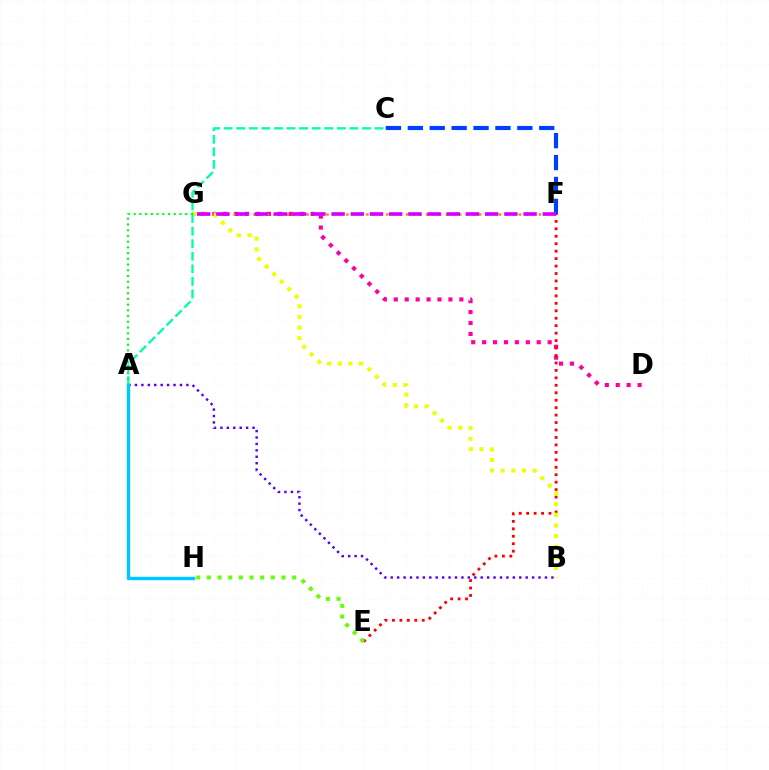{('C', 'F'): [{'color': '#003fff', 'line_style': 'dashed', 'thickness': 2.98}], ('D', 'G'): [{'color': '#ff00a0', 'line_style': 'dotted', 'thickness': 2.97}], ('E', 'F'): [{'color': '#ff0000', 'line_style': 'dotted', 'thickness': 2.02}], ('F', 'G'): [{'color': '#ff8800', 'line_style': 'dotted', 'thickness': 1.8}, {'color': '#d600ff', 'line_style': 'dashed', 'thickness': 2.61}], ('B', 'G'): [{'color': '#eeff00', 'line_style': 'dotted', 'thickness': 2.89}], ('A', 'B'): [{'color': '#4f00ff', 'line_style': 'dotted', 'thickness': 1.75}], ('A', 'C'): [{'color': '#00ffaf', 'line_style': 'dashed', 'thickness': 1.71}], ('A', 'H'): [{'color': '#00c7ff', 'line_style': 'solid', 'thickness': 2.46}], ('A', 'G'): [{'color': '#00ff27', 'line_style': 'dotted', 'thickness': 1.56}], ('E', 'H'): [{'color': '#66ff00', 'line_style': 'dotted', 'thickness': 2.9}]}